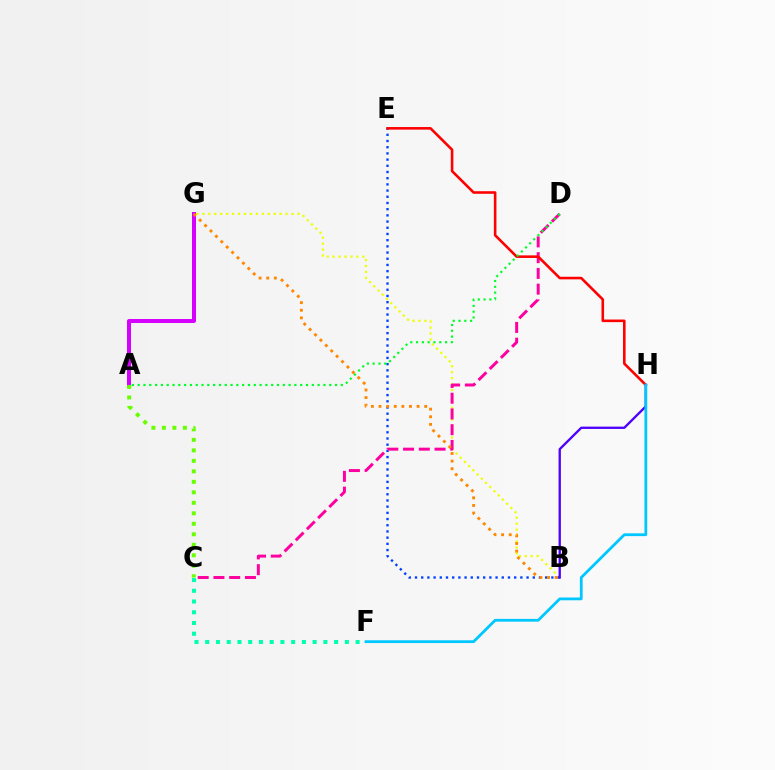{('A', 'G'): [{'color': '#d600ff', 'line_style': 'solid', 'thickness': 2.87}], ('B', 'G'): [{'color': '#eeff00', 'line_style': 'dotted', 'thickness': 1.62}, {'color': '#ff8800', 'line_style': 'dotted', 'thickness': 2.07}], ('B', 'E'): [{'color': '#003fff', 'line_style': 'dotted', 'thickness': 1.68}], ('C', 'D'): [{'color': '#ff00a0', 'line_style': 'dashed', 'thickness': 2.14}], ('C', 'F'): [{'color': '#00ffaf', 'line_style': 'dotted', 'thickness': 2.92}], ('B', 'H'): [{'color': '#4f00ff', 'line_style': 'solid', 'thickness': 1.68}], ('A', 'C'): [{'color': '#66ff00', 'line_style': 'dotted', 'thickness': 2.85}], ('E', 'H'): [{'color': '#ff0000', 'line_style': 'solid', 'thickness': 1.87}], ('F', 'H'): [{'color': '#00c7ff', 'line_style': 'solid', 'thickness': 2.0}], ('A', 'D'): [{'color': '#00ff27', 'line_style': 'dotted', 'thickness': 1.58}]}